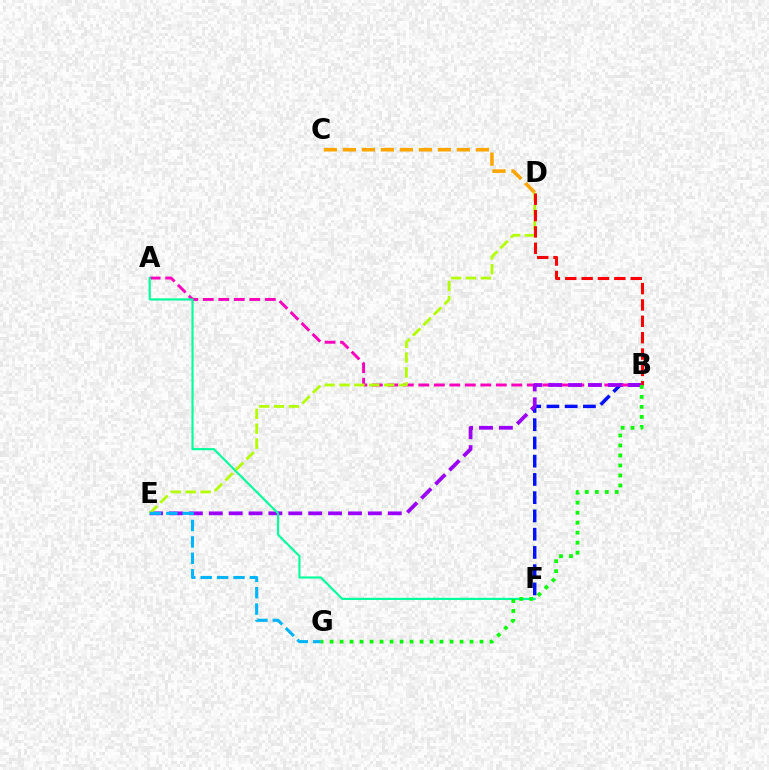{('B', 'F'): [{'color': '#0010ff', 'line_style': 'dashed', 'thickness': 2.48}], ('C', 'D'): [{'color': '#ffa500', 'line_style': 'dashed', 'thickness': 2.58}], ('A', 'B'): [{'color': '#ff00bd', 'line_style': 'dashed', 'thickness': 2.11}], ('B', 'E'): [{'color': '#9b00ff', 'line_style': 'dashed', 'thickness': 2.7}], ('A', 'F'): [{'color': '#00ff9d', 'line_style': 'solid', 'thickness': 1.55}], ('D', 'E'): [{'color': '#b3ff00', 'line_style': 'dashed', 'thickness': 2.02}], ('B', 'D'): [{'color': '#ff0000', 'line_style': 'dashed', 'thickness': 2.22}], ('E', 'G'): [{'color': '#00b5ff', 'line_style': 'dashed', 'thickness': 2.23}], ('B', 'G'): [{'color': '#08ff00', 'line_style': 'dotted', 'thickness': 2.72}]}